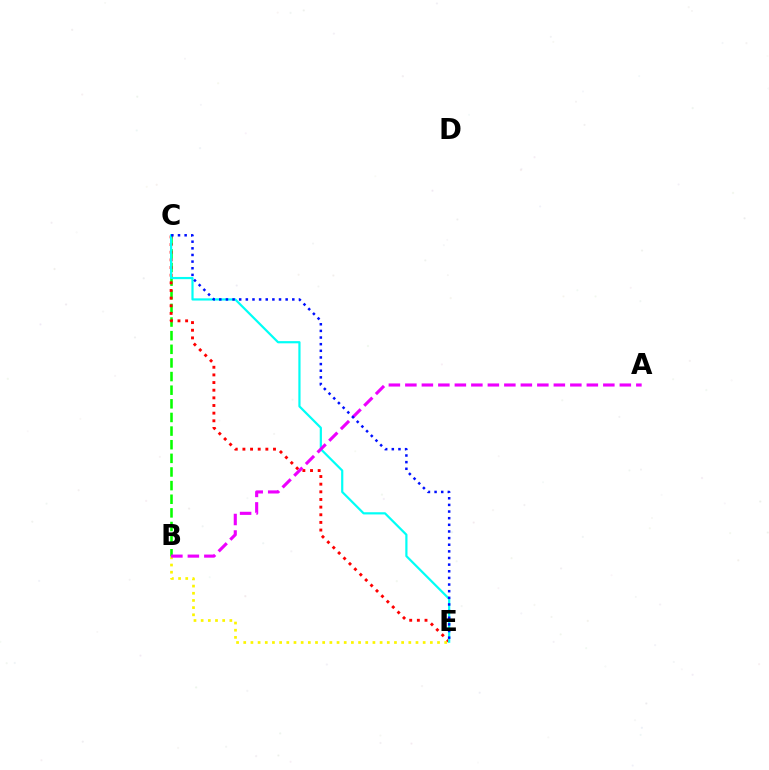{('B', 'E'): [{'color': '#fcf500', 'line_style': 'dotted', 'thickness': 1.95}], ('B', 'C'): [{'color': '#08ff00', 'line_style': 'dashed', 'thickness': 1.85}], ('C', 'E'): [{'color': '#ff0000', 'line_style': 'dotted', 'thickness': 2.08}, {'color': '#00fff6', 'line_style': 'solid', 'thickness': 1.59}, {'color': '#0010ff', 'line_style': 'dotted', 'thickness': 1.8}], ('A', 'B'): [{'color': '#ee00ff', 'line_style': 'dashed', 'thickness': 2.24}]}